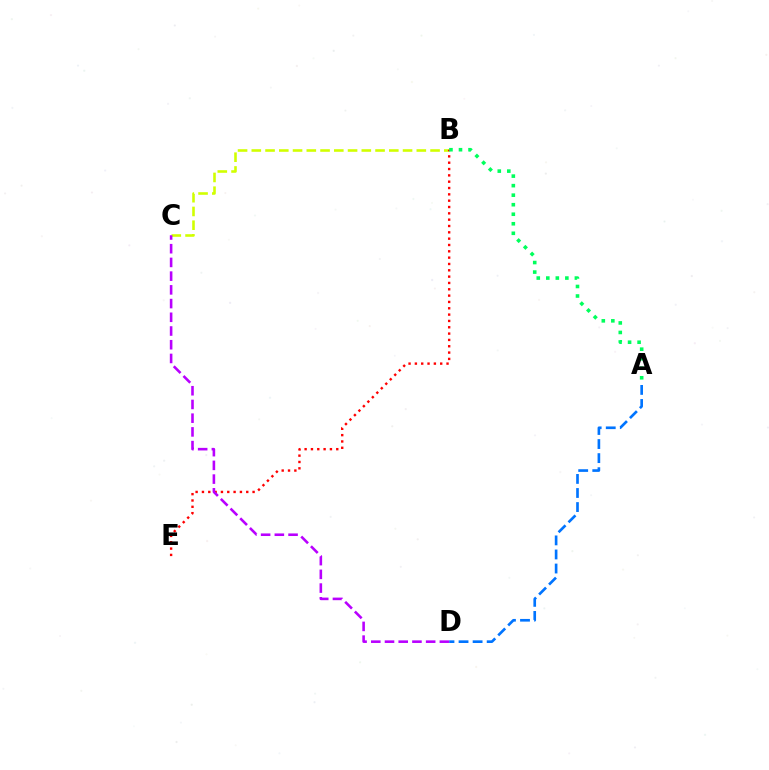{('A', 'D'): [{'color': '#0074ff', 'line_style': 'dashed', 'thickness': 1.91}], ('B', 'C'): [{'color': '#d1ff00', 'line_style': 'dashed', 'thickness': 1.87}], ('B', 'E'): [{'color': '#ff0000', 'line_style': 'dotted', 'thickness': 1.72}], ('C', 'D'): [{'color': '#b900ff', 'line_style': 'dashed', 'thickness': 1.86}], ('A', 'B'): [{'color': '#00ff5c', 'line_style': 'dotted', 'thickness': 2.59}]}